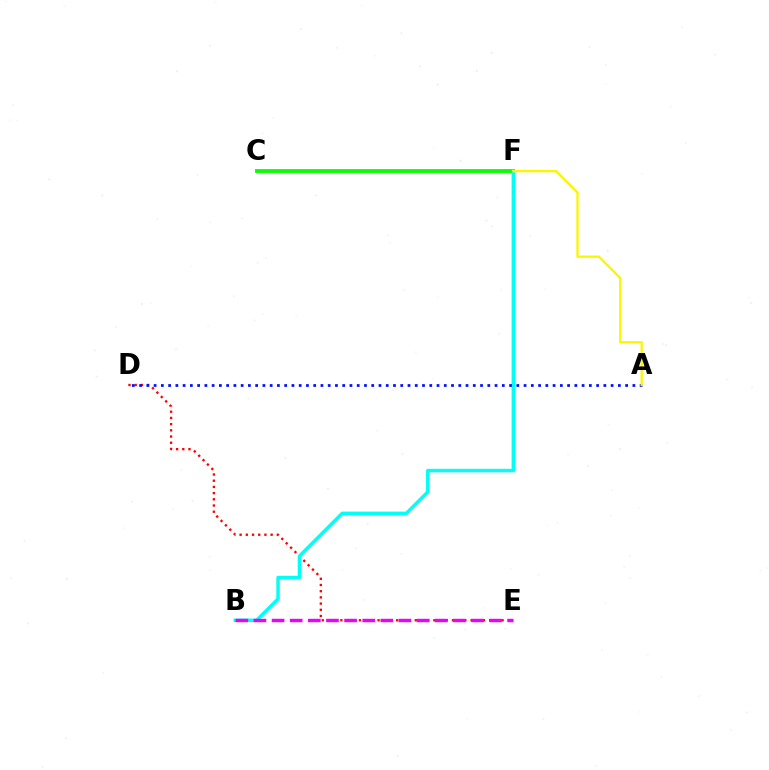{('D', 'E'): [{'color': '#ff0000', 'line_style': 'dotted', 'thickness': 1.68}], ('C', 'F'): [{'color': '#08ff00', 'line_style': 'solid', 'thickness': 2.78}], ('B', 'F'): [{'color': '#00fff6', 'line_style': 'solid', 'thickness': 2.49}], ('B', 'E'): [{'color': '#ee00ff', 'line_style': 'dashed', 'thickness': 2.46}], ('A', 'D'): [{'color': '#0010ff', 'line_style': 'dotted', 'thickness': 1.97}], ('A', 'F'): [{'color': '#fcf500', 'line_style': 'solid', 'thickness': 1.64}]}